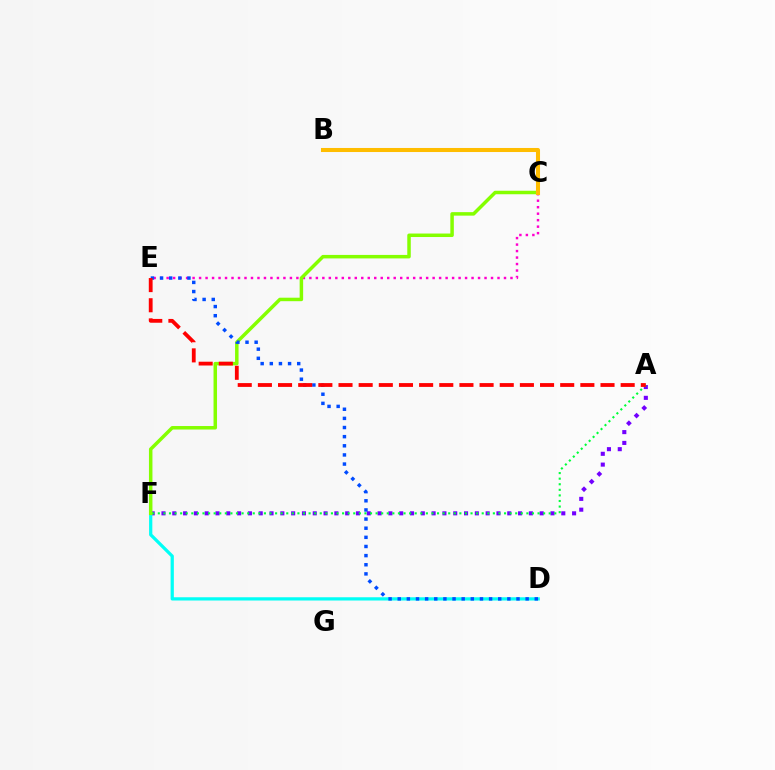{('C', 'E'): [{'color': '#ff00cf', 'line_style': 'dotted', 'thickness': 1.76}], ('A', 'F'): [{'color': '#7200ff', 'line_style': 'dotted', 'thickness': 2.94}, {'color': '#00ff39', 'line_style': 'dotted', 'thickness': 1.52}], ('D', 'F'): [{'color': '#00fff6', 'line_style': 'solid', 'thickness': 2.33}], ('C', 'F'): [{'color': '#84ff00', 'line_style': 'solid', 'thickness': 2.51}], ('B', 'C'): [{'color': '#ffbd00', 'line_style': 'solid', 'thickness': 2.92}], ('D', 'E'): [{'color': '#004bff', 'line_style': 'dotted', 'thickness': 2.48}], ('A', 'E'): [{'color': '#ff0000', 'line_style': 'dashed', 'thickness': 2.74}]}